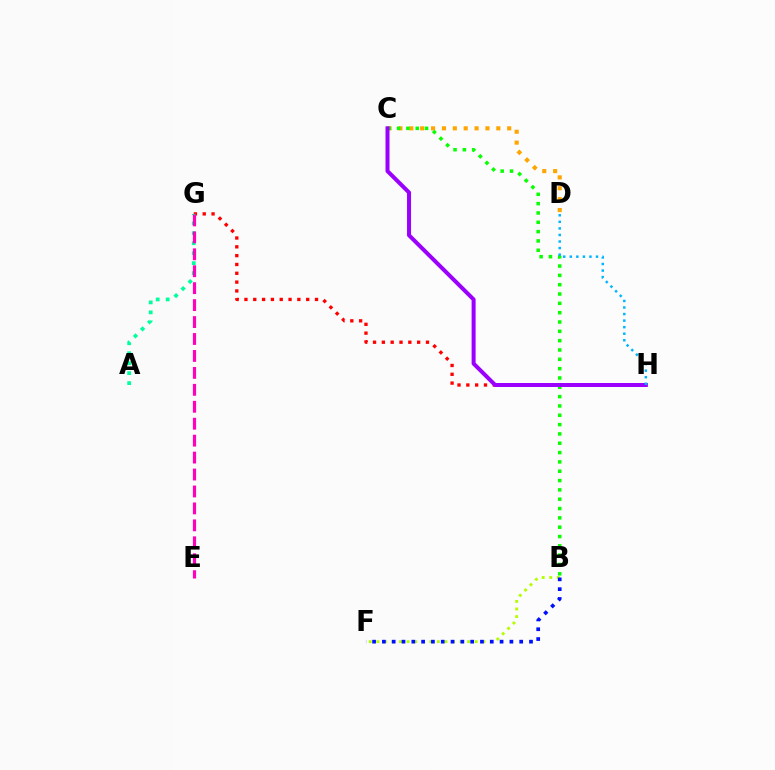{('G', 'H'): [{'color': '#ff0000', 'line_style': 'dotted', 'thickness': 2.4}], ('C', 'D'): [{'color': '#ffa500', 'line_style': 'dotted', 'thickness': 2.96}], ('B', 'F'): [{'color': '#b3ff00', 'line_style': 'dotted', 'thickness': 2.06}, {'color': '#0010ff', 'line_style': 'dotted', 'thickness': 2.66}], ('B', 'C'): [{'color': '#08ff00', 'line_style': 'dotted', 'thickness': 2.53}], ('C', 'H'): [{'color': '#9b00ff', 'line_style': 'solid', 'thickness': 2.88}], ('A', 'G'): [{'color': '#00ff9d', 'line_style': 'dotted', 'thickness': 2.71}], ('E', 'G'): [{'color': '#ff00bd', 'line_style': 'dashed', 'thickness': 2.3}], ('D', 'H'): [{'color': '#00b5ff', 'line_style': 'dotted', 'thickness': 1.78}]}